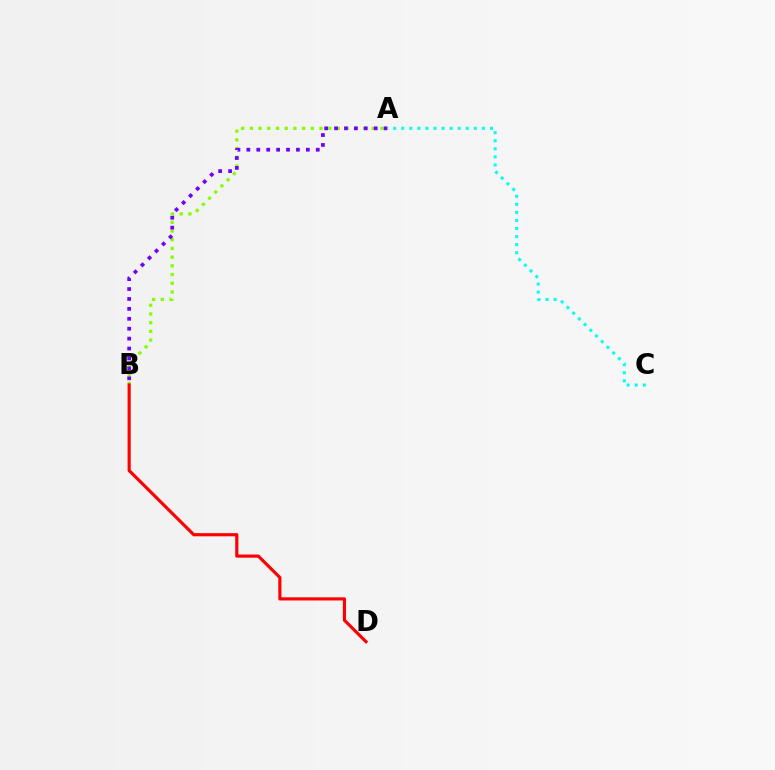{('A', 'B'): [{'color': '#84ff00', 'line_style': 'dotted', 'thickness': 2.37}, {'color': '#7200ff', 'line_style': 'dotted', 'thickness': 2.69}], ('A', 'C'): [{'color': '#00fff6', 'line_style': 'dotted', 'thickness': 2.19}], ('B', 'D'): [{'color': '#ff0000', 'line_style': 'solid', 'thickness': 2.28}]}